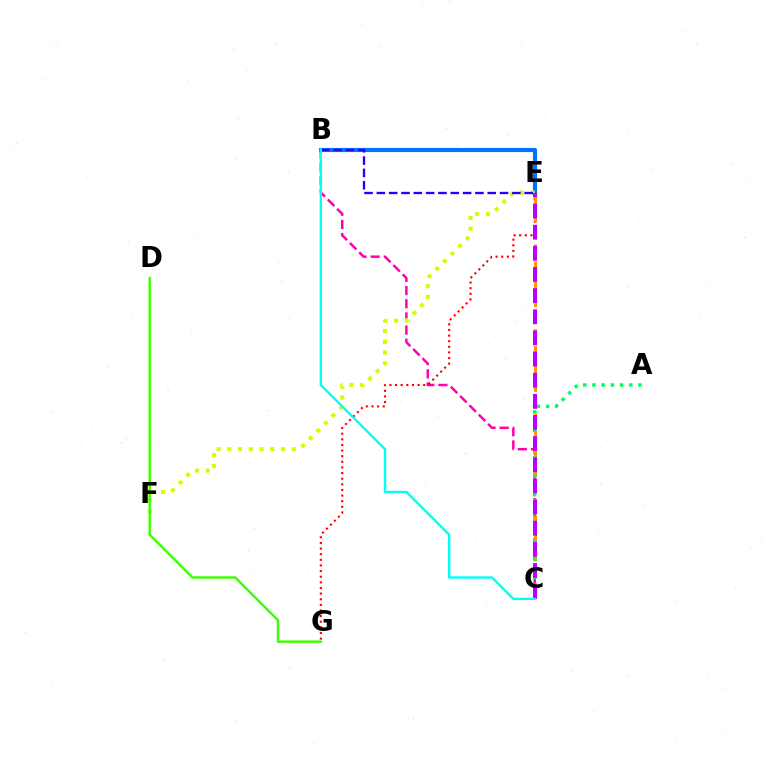{('B', 'E'): [{'color': '#0074ff', 'line_style': 'solid', 'thickness': 2.98}, {'color': '#2500ff', 'line_style': 'dashed', 'thickness': 1.67}], ('B', 'C'): [{'color': '#ff00ac', 'line_style': 'dashed', 'thickness': 1.79}, {'color': '#00fff6', 'line_style': 'solid', 'thickness': 1.7}], ('E', 'G'): [{'color': '#ff0000', 'line_style': 'dotted', 'thickness': 1.53}], ('C', 'E'): [{'color': '#ff9400', 'line_style': 'dashed', 'thickness': 2.3}, {'color': '#b900ff', 'line_style': 'dashed', 'thickness': 2.87}], ('A', 'C'): [{'color': '#00ff5c', 'line_style': 'dotted', 'thickness': 2.5}], ('E', 'F'): [{'color': '#d1ff00', 'line_style': 'dotted', 'thickness': 2.92}], ('D', 'G'): [{'color': '#3dff00', 'line_style': 'solid', 'thickness': 1.75}]}